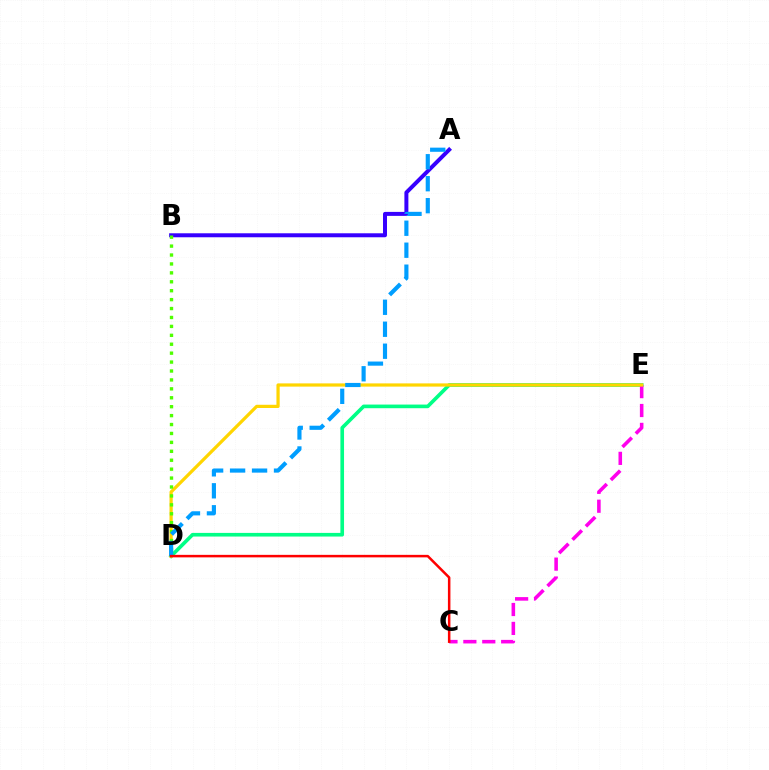{('D', 'E'): [{'color': '#00ff86', 'line_style': 'solid', 'thickness': 2.62}, {'color': '#ffd500', 'line_style': 'solid', 'thickness': 2.32}], ('C', 'E'): [{'color': '#ff00ed', 'line_style': 'dashed', 'thickness': 2.57}], ('A', 'B'): [{'color': '#3700ff', 'line_style': 'solid', 'thickness': 2.87}], ('B', 'D'): [{'color': '#4fff00', 'line_style': 'dotted', 'thickness': 2.42}], ('A', 'D'): [{'color': '#009eff', 'line_style': 'dashed', 'thickness': 2.98}], ('C', 'D'): [{'color': '#ff0000', 'line_style': 'solid', 'thickness': 1.81}]}